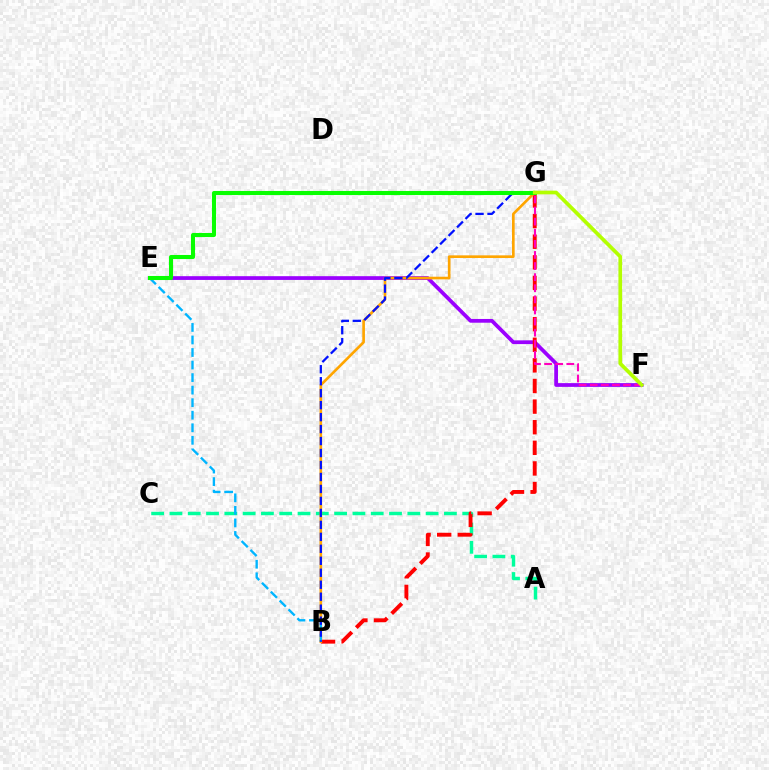{('E', 'F'): [{'color': '#9b00ff', 'line_style': 'solid', 'thickness': 2.7}], ('A', 'C'): [{'color': '#00ff9d', 'line_style': 'dashed', 'thickness': 2.49}], ('B', 'G'): [{'color': '#ff0000', 'line_style': 'dashed', 'thickness': 2.8}, {'color': '#ffa500', 'line_style': 'solid', 'thickness': 1.91}, {'color': '#0010ff', 'line_style': 'dashed', 'thickness': 1.63}], ('B', 'E'): [{'color': '#00b5ff', 'line_style': 'dashed', 'thickness': 1.7}], ('E', 'G'): [{'color': '#08ff00', 'line_style': 'solid', 'thickness': 2.92}], ('F', 'G'): [{'color': '#ff00bd', 'line_style': 'dashed', 'thickness': 1.51}, {'color': '#b3ff00', 'line_style': 'solid', 'thickness': 2.66}]}